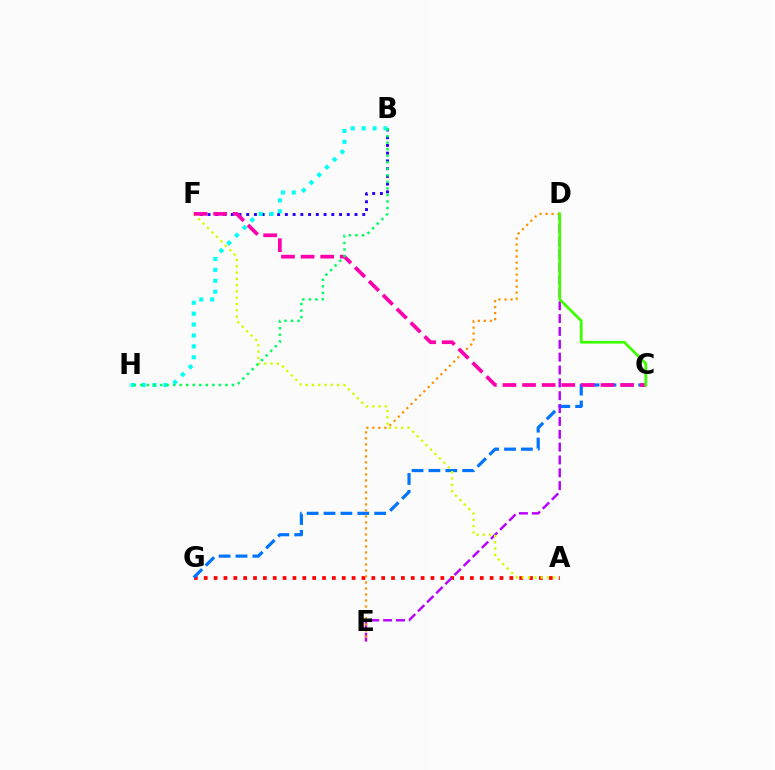{('A', 'G'): [{'color': '#ff0000', 'line_style': 'dotted', 'thickness': 2.68}], ('C', 'G'): [{'color': '#0074ff', 'line_style': 'dashed', 'thickness': 2.29}], ('B', 'F'): [{'color': '#2500ff', 'line_style': 'dotted', 'thickness': 2.1}], ('D', 'E'): [{'color': '#b900ff', 'line_style': 'dashed', 'thickness': 1.75}, {'color': '#ff9400', 'line_style': 'dotted', 'thickness': 1.63}], ('A', 'F'): [{'color': '#d1ff00', 'line_style': 'dotted', 'thickness': 1.71}], ('B', 'H'): [{'color': '#00fff6', 'line_style': 'dotted', 'thickness': 2.96}, {'color': '#00ff5c', 'line_style': 'dotted', 'thickness': 1.78}], ('C', 'F'): [{'color': '#ff00ac', 'line_style': 'dashed', 'thickness': 2.66}], ('C', 'D'): [{'color': '#3dff00', 'line_style': 'solid', 'thickness': 1.99}]}